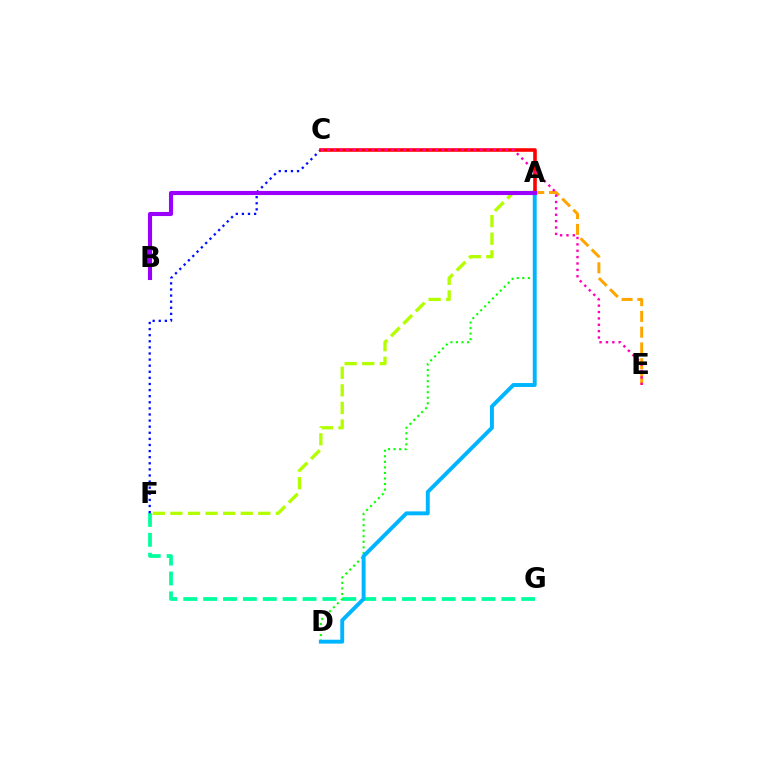{('F', 'G'): [{'color': '#00ff9d', 'line_style': 'dashed', 'thickness': 2.7}], ('A', 'D'): [{'color': '#08ff00', 'line_style': 'dotted', 'thickness': 1.51}, {'color': '#00b5ff', 'line_style': 'solid', 'thickness': 2.81}], ('C', 'F'): [{'color': '#0010ff', 'line_style': 'dotted', 'thickness': 1.66}], ('A', 'E'): [{'color': '#ffa500', 'line_style': 'dashed', 'thickness': 2.14}], ('A', 'F'): [{'color': '#b3ff00', 'line_style': 'dashed', 'thickness': 2.39}], ('A', 'C'): [{'color': '#ff0000', 'line_style': 'solid', 'thickness': 2.58}], ('A', 'B'): [{'color': '#9b00ff', 'line_style': 'solid', 'thickness': 2.95}], ('C', 'E'): [{'color': '#ff00bd', 'line_style': 'dotted', 'thickness': 1.73}]}